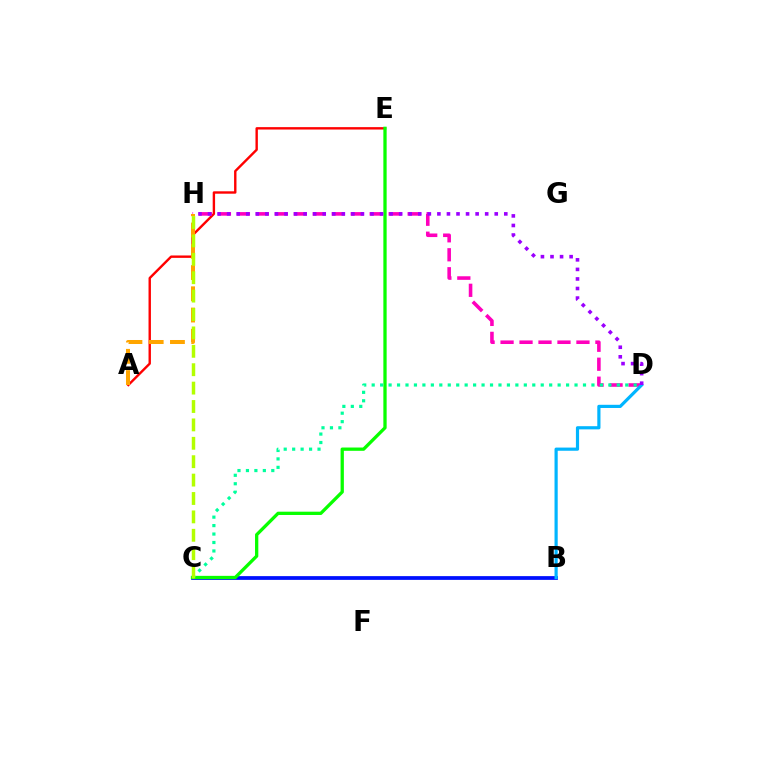{('B', 'C'): [{'color': '#0010ff', 'line_style': 'solid', 'thickness': 2.7}], ('A', 'E'): [{'color': '#ff0000', 'line_style': 'solid', 'thickness': 1.73}], ('D', 'H'): [{'color': '#ff00bd', 'line_style': 'dashed', 'thickness': 2.58}, {'color': '#9b00ff', 'line_style': 'dotted', 'thickness': 2.6}], ('C', 'E'): [{'color': '#08ff00', 'line_style': 'solid', 'thickness': 2.37}], ('C', 'D'): [{'color': '#00ff9d', 'line_style': 'dotted', 'thickness': 2.3}], ('A', 'H'): [{'color': '#ffa500', 'line_style': 'dashed', 'thickness': 2.89}], ('B', 'D'): [{'color': '#00b5ff', 'line_style': 'solid', 'thickness': 2.29}], ('C', 'H'): [{'color': '#b3ff00', 'line_style': 'dashed', 'thickness': 2.5}]}